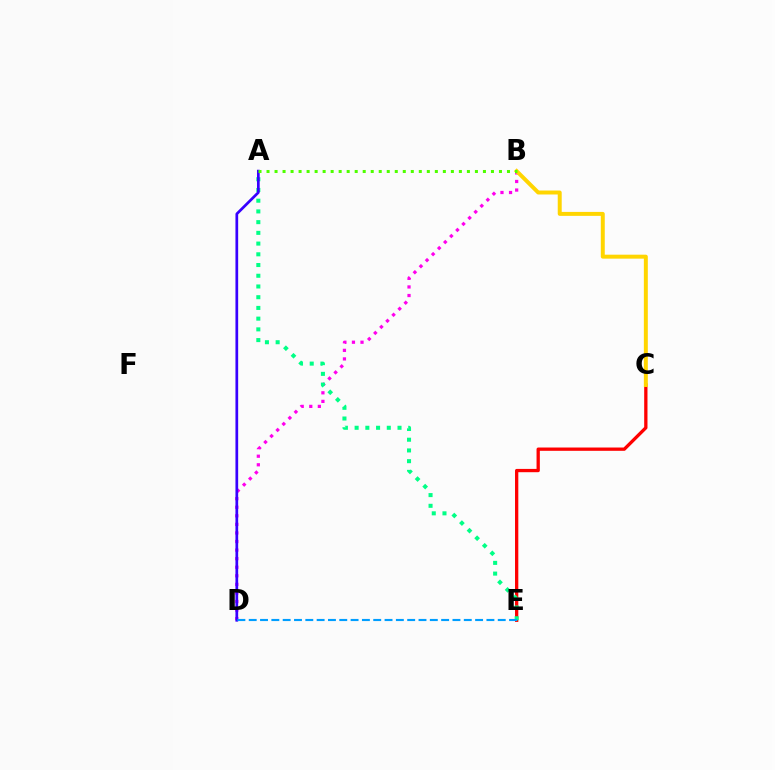{('B', 'D'): [{'color': '#ff00ed', 'line_style': 'dotted', 'thickness': 2.33}], ('C', 'E'): [{'color': '#ff0000', 'line_style': 'solid', 'thickness': 2.37}], ('A', 'E'): [{'color': '#00ff86', 'line_style': 'dotted', 'thickness': 2.91}], ('B', 'C'): [{'color': '#ffd500', 'line_style': 'solid', 'thickness': 2.85}], ('A', 'D'): [{'color': '#3700ff', 'line_style': 'solid', 'thickness': 1.96}], ('D', 'E'): [{'color': '#009eff', 'line_style': 'dashed', 'thickness': 1.54}], ('A', 'B'): [{'color': '#4fff00', 'line_style': 'dotted', 'thickness': 2.18}]}